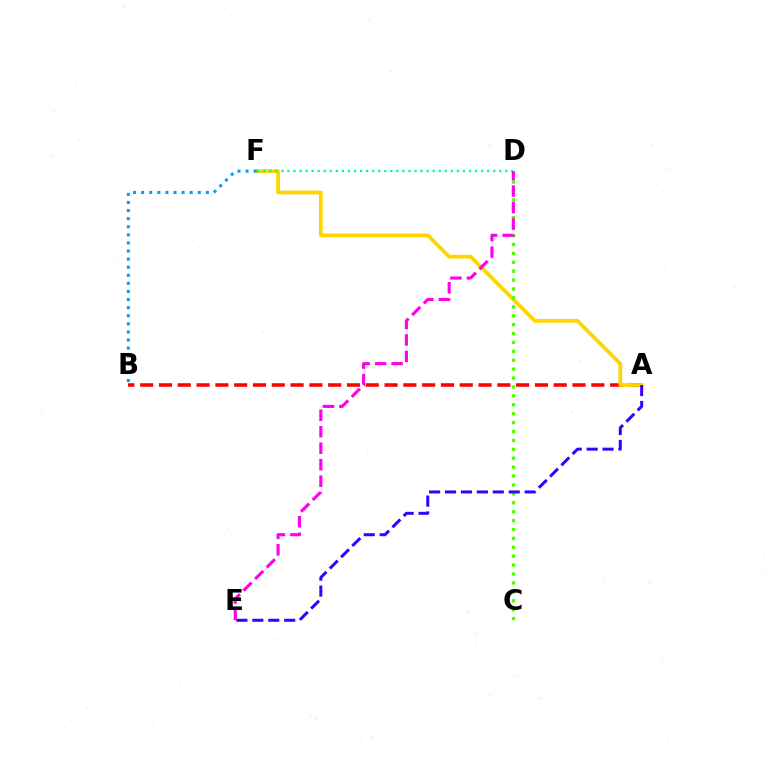{('A', 'B'): [{'color': '#ff0000', 'line_style': 'dashed', 'thickness': 2.55}], ('A', 'F'): [{'color': '#ffd500', 'line_style': 'solid', 'thickness': 2.7}], ('C', 'D'): [{'color': '#4fff00', 'line_style': 'dotted', 'thickness': 2.42}], ('D', 'F'): [{'color': '#00ff86', 'line_style': 'dotted', 'thickness': 1.64}], ('B', 'F'): [{'color': '#009eff', 'line_style': 'dotted', 'thickness': 2.2}], ('A', 'E'): [{'color': '#3700ff', 'line_style': 'dashed', 'thickness': 2.16}], ('D', 'E'): [{'color': '#ff00ed', 'line_style': 'dashed', 'thickness': 2.24}]}